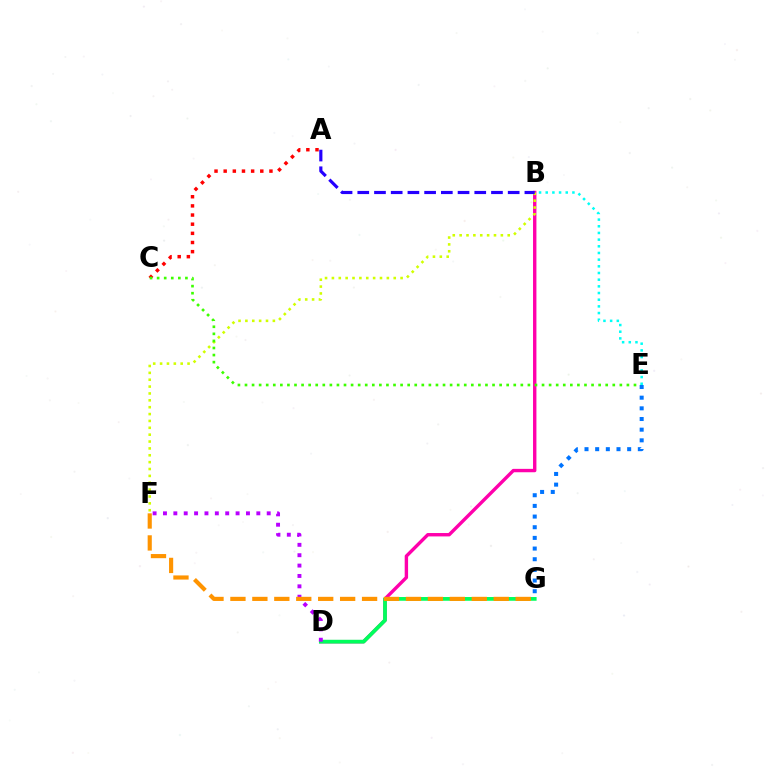{('A', 'C'): [{'color': '#ff0000', 'line_style': 'dotted', 'thickness': 2.49}], ('B', 'D'): [{'color': '#ff00ac', 'line_style': 'solid', 'thickness': 2.44}], ('B', 'F'): [{'color': '#d1ff00', 'line_style': 'dotted', 'thickness': 1.87}], ('D', 'G'): [{'color': '#00ff5c', 'line_style': 'solid', 'thickness': 2.7}], ('C', 'E'): [{'color': '#3dff00', 'line_style': 'dotted', 'thickness': 1.92}], ('E', 'G'): [{'color': '#0074ff', 'line_style': 'dotted', 'thickness': 2.9}], ('D', 'F'): [{'color': '#b900ff', 'line_style': 'dotted', 'thickness': 2.82}], ('B', 'E'): [{'color': '#00fff6', 'line_style': 'dotted', 'thickness': 1.81}], ('A', 'B'): [{'color': '#2500ff', 'line_style': 'dashed', 'thickness': 2.27}], ('F', 'G'): [{'color': '#ff9400', 'line_style': 'dashed', 'thickness': 2.98}]}